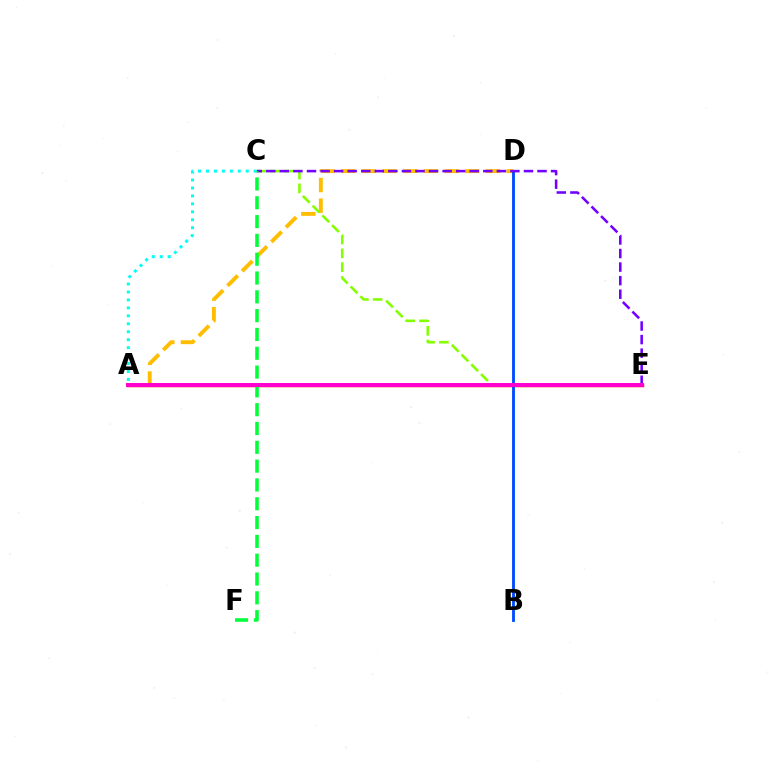{('A', 'D'): [{'color': '#ffbd00', 'line_style': 'dashed', 'thickness': 2.81}], ('A', 'E'): [{'color': '#ff0000', 'line_style': 'solid', 'thickness': 2.49}, {'color': '#ff00cf', 'line_style': 'solid', 'thickness': 2.84}], ('B', 'D'): [{'color': '#004bff', 'line_style': 'solid', 'thickness': 2.05}], ('C', 'E'): [{'color': '#84ff00', 'line_style': 'dashed', 'thickness': 1.87}, {'color': '#7200ff', 'line_style': 'dashed', 'thickness': 1.84}], ('A', 'C'): [{'color': '#00fff6', 'line_style': 'dotted', 'thickness': 2.16}], ('C', 'F'): [{'color': '#00ff39', 'line_style': 'dashed', 'thickness': 2.56}]}